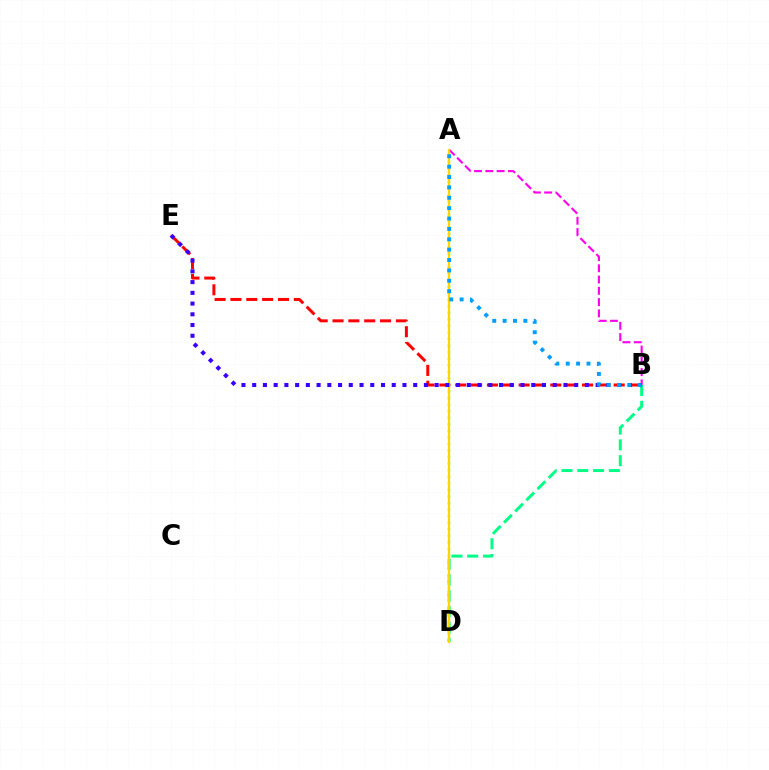{('A', 'D'): [{'color': '#4fff00', 'line_style': 'dotted', 'thickness': 1.78}, {'color': '#ffd500', 'line_style': 'solid', 'thickness': 1.62}], ('B', 'E'): [{'color': '#ff0000', 'line_style': 'dashed', 'thickness': 2.15}, {'color': '#3700ff', 'line_style': 'dotted', 'thickness': 2.92}], ('B', 'D'): [{'color': '#00ff86', 'line_style': 'dashed', 'thickness': 2.15}], ('A', 'B'): [{'color': '#ff00ed', 'line_style': 'dashed', 'thickness': 1.53}, {'color': '#009eff', 'line_style': 'dotted', 'thickness': 2.82}]}